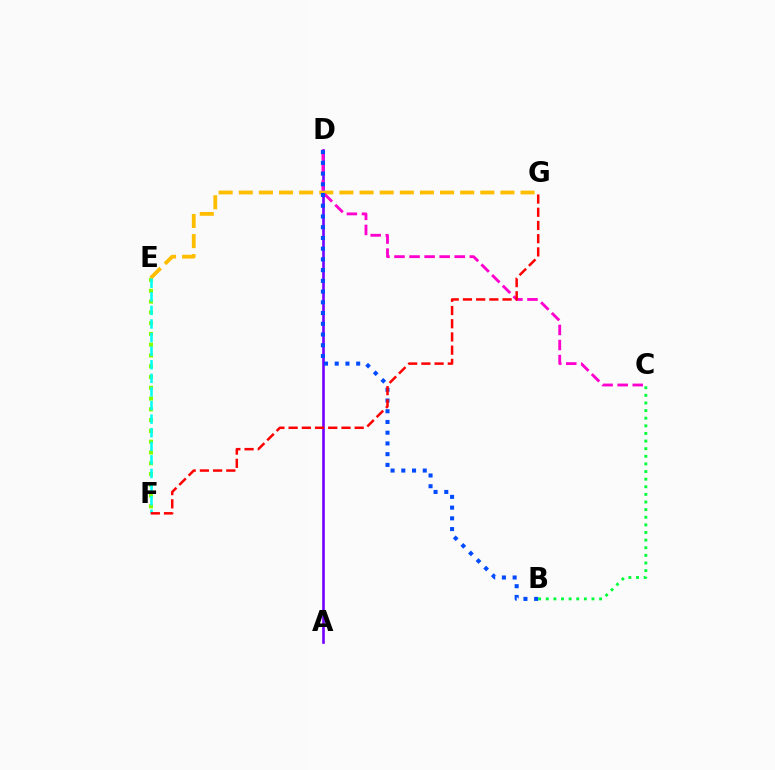{('A', 'D'): [{'color': '#7200ff', 'line_style': 'solid', 'thickness': 1.89}], ('E', 'F'): [{'color': '#84ff00', 'line_style': 'dotted', 'thickness': 2.93}, {'color': '#00fff6', 'line_style': 'dashed', 'thickness': 1.85}], ('E', 'G'): [{'color': '#ffbd00', 'line_style': 'dashed', 'thickness': 2.73}], ('C', 'D'): [{'color': '#ff00cf', 'line_style': 'dashed', 'thickness': 2.05}], ('B', 'D'): [{'color': '#004bff', 'line_style': 'dotted', 'thickness': 2.92}], ('F', 'G'): [{'color': '#ff0000', 'line_style': 'dashed', 'thickness': 1.8}], ('B', 'C'): [{'color': '#00ff39', 'line_style': 'dotted', 'thickness': 2.07}]}